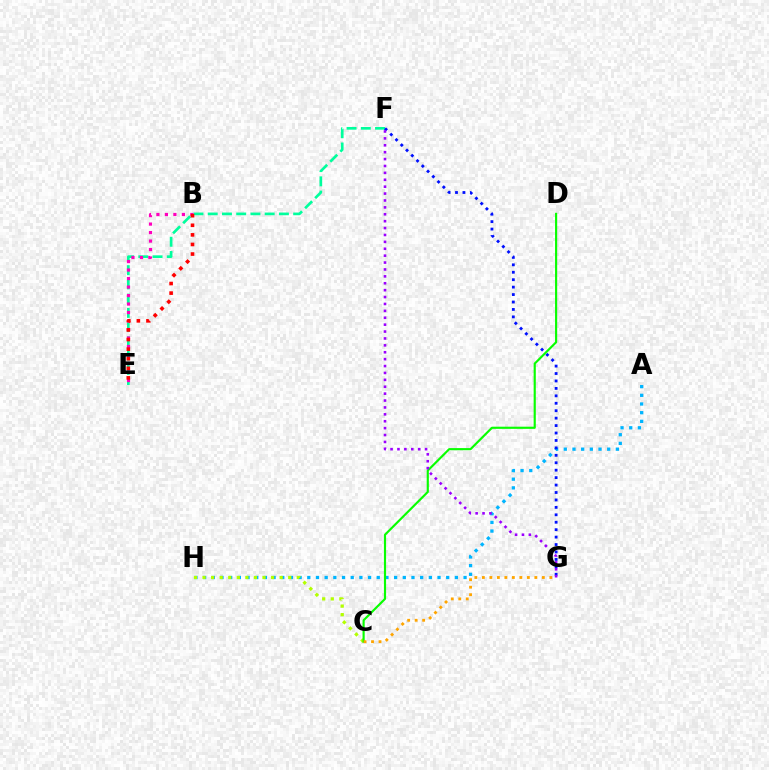{('A', 'H'): [{'color': '#00b5ff', 'line_style': 'dotted', 'thickness': 2.36}], ('E', 'F'): [{'color': '#00ff9d', 'line_style': 'dashed', 'thickness': 1.93}], ('B', 'E'): [{'color': '#ff00bd', 'line_style': 'dotted', 'thickness': 2.31}, {'color': '#ff0000', 'line_style': 'dotted', 'thickness': 2.6}], ('C', 'H'): [{'color': '#b3ff00', 'line_style': 'dotted', 'thickness': 2.33}], ('F', 'G'): [{'color': '#0010ff', 'line_style': 'dotted', 'thickness': 2.02}, {'color': '#9b00ff', 'line_style': 'dotted', 'thickness': 1.87}], ('C', 'D'): [{'color': '#08ff00', 'line_style': 'solid', 'thickness': 1.55}], ('C', 'G'): [{'color': '#ffa500', 'line_style': 'dotted', 'thickness': 2.04}]}